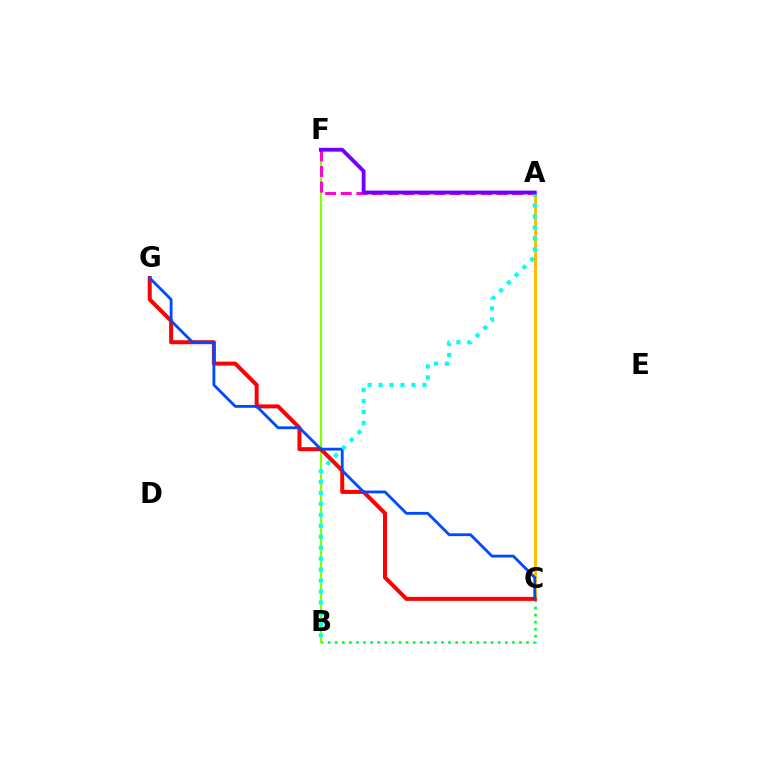{('A', 'C'): [{'color': '#ffbd00', 'line_style': 'solid', 'thickness': 2.11}], ('B', 'C'): [{'color': '#00ff39', 'line_style': 'dotted', 'thickness': 1.93}], ('B', 'F'): [{'color': '#84ff00', 'line_style': 'solid', 'thickness': 1.55}], ('A', 'F'): [{'color': '#ff00cf', 'line_style': 'dashed', 'thickness': 2.12}, {'color': '#7200ff', 'line_style': 'solid', 'thickness': 2.76}], ('C', 'G'): [{'color': '#ff0000', 'line_style': 'solid', 'thickness': 2.88}, {'color': '#004bff', 'line_style': 'solid', 'thickness': 2.03}], ('A', 'B'): [{'color': '#00fff6', 'line_style': 'dotted', 'thickness': 2.98}]}